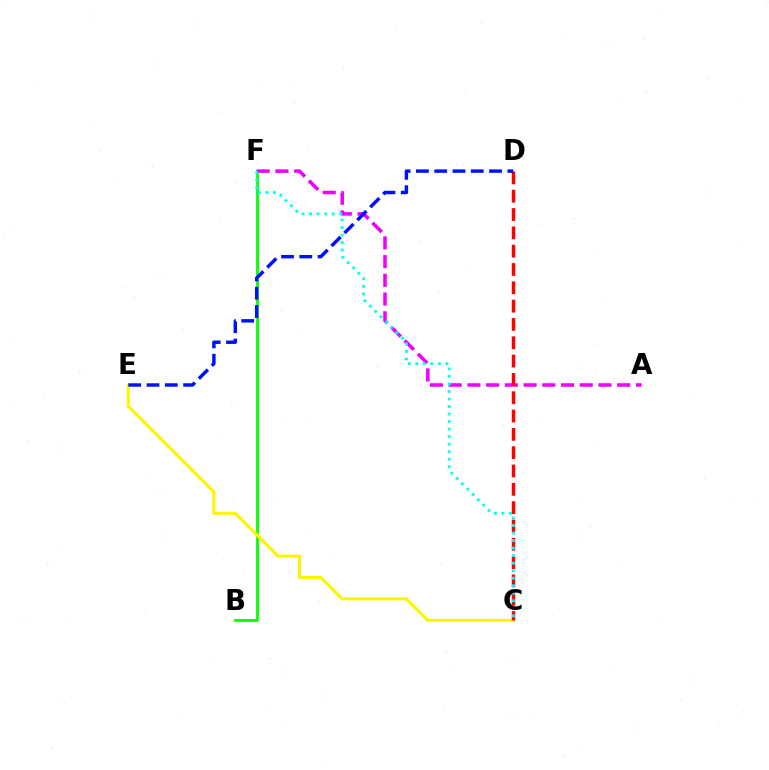{('B', 'F'): [{'color': '#08ff00', 'line_style': 'solid', 'thickness': 2.02}], ('A', 'F'): [{'color': '#ee00ff', 'line_style': 'dashed', 'thickness': 2.54}], ('C', 'E'): [{'color': '#fcf500', 'line_style': 'solid', 'thickness': 2.23}], ('C', 'D'): [{'color': '#ff0000', 'line_style': 'dashed', 'thickness': 2.49}], ('C', 'F'): [{'color': '#00fff6', 'line_style': 'dotted', 'thickness': 2.05}], ('D', 'E'): [{'color': '#0010ff', 'line_style': 'dashed', 'thickness': 2.48}]}